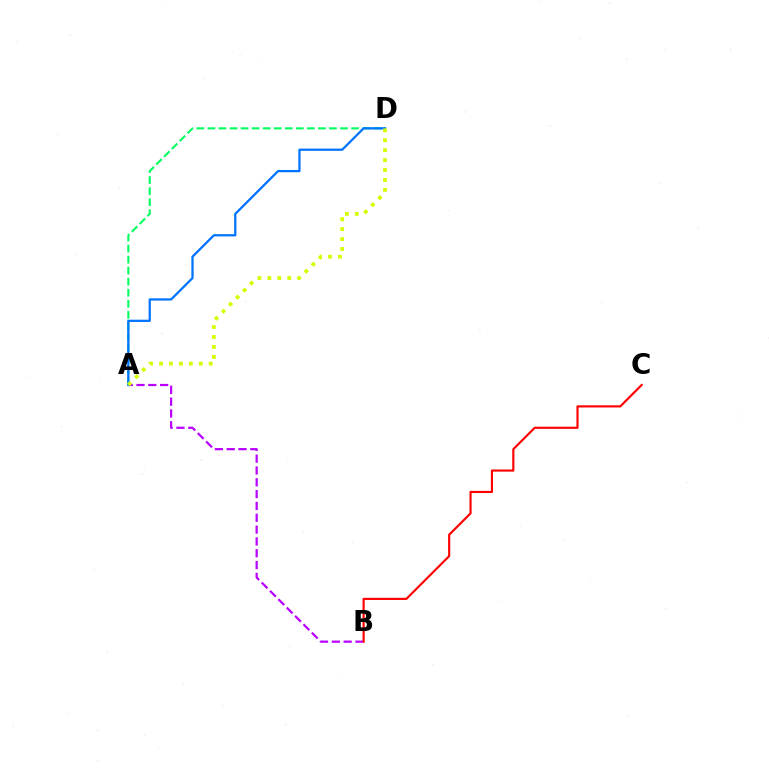{('A', 'D'): [{'color': '#00ff5c', 'line_style': 'dashed', 'thickness': 1.5}, {'color': '#0074ff', 'line_style': 'solid', 'thickness': 1.63}, {'color': '#d1ff00', 'line_style': 'dotted', 'thickness': 2.7}], ('A', 'B'): [{'color': '#b900ff', 'line_style': 'dashed', 'thickness': 1.61}], ('B', 'C'): [{'color': '#ff0000', 'line_style': 'solid', 'thickness': 1.55}]}